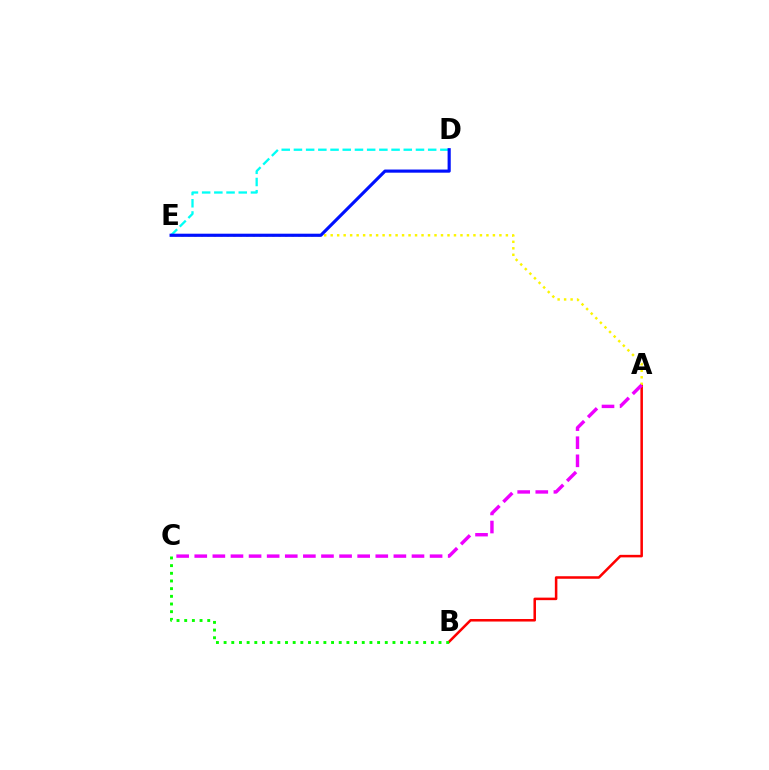{('D', 'E'): [{'color': '#00fff6', 'line_style': 'dashed', 'thickness': 1.66}, {'color': '#0010ff', 'line_style': 'solid', 'thickness': 2.27}], ('A', 'B'): [{'color': '#ff0000', 'line_style': 'solid', 'thickness': 1.82}], ('A', 'E'): [{'color': '#fcf500', 'line_style': 'dotted', 'thickness': 1.76}], ('A', 'C'): [{'color': '#ee00ff', 'line_style': 'dashed', 'thickness': 2.46}], ('B', 'C'): [{'color': '#08ff00', 'line_style': 'dotted', 'thickness': 2.09}]}